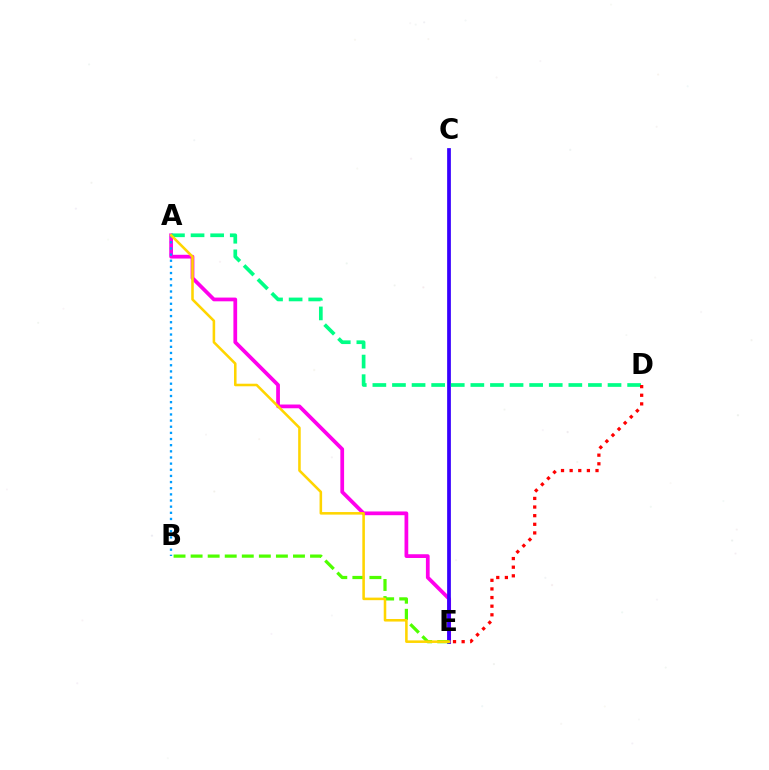{('A', 'E'): [{'color': '#ff00ed', 'line_style': 'solid', 'thickness': 2.69}, {'color': '#ffd500', 'line_style': 'solid', 'thickness': 1.85}], ('C', 'E'): [{'color': '#3700ff', 'line_style': 'solid', 'thickness': 2.69}], ('A', 'B'): [{'color': '#009eff', 'line_style': 'dotted', 'thickness': 1.67}], ('B', 'E'): [{'color': '#4fff00', 'line_style': 'dashed', 'thickness': 2.32}], ('A', 'D'): [{'color': '#00ff86', 'line_style': 'dashed', 'thickness': 2.66}], ('D', 'E'): [{'color': '#ff0000', 'line_style': 'dotted', 'thickness': 2.34}]}